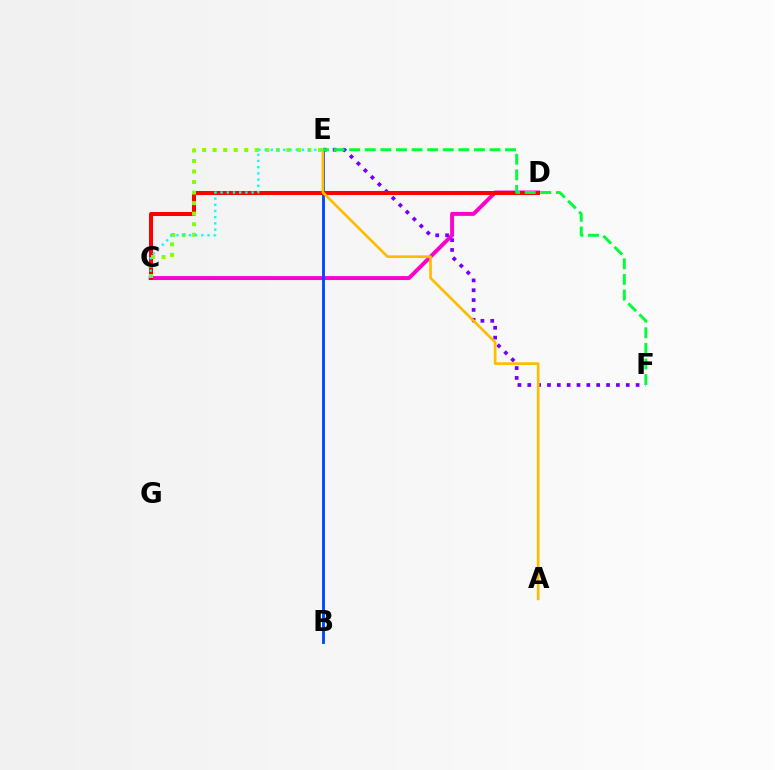{('C', 'D'): [{'color': '#ff00cf', 'line_style': 'solid', 'thickness': 2.84}, {'color': '#ff0000', 'line_style': 'solid', 'thickness': 2.89}], ('B', 'E'): [{'color': '#004bff', 'line_style': 'solid', 'thickness': 2.08}], ('E', 'F'): [{'color': '#7200ff', 'line_style': 'dotted', 'thickness': 2.68}, {'color': '#00ff39', 'line_style': 'dashed', 'thickness': 2.12}], ('C', 'E'): [{'color': '#84ff00', 'line_style': 'dotted', 'thickness': 2.86}, {'color': '#00fff6', 'line_style': 'dotted', 'thickness': 1.69}], ('A', 'E'): [{'color': '#ffbd00', 'line_style': 'solid', 'thickness': 1.94}]}